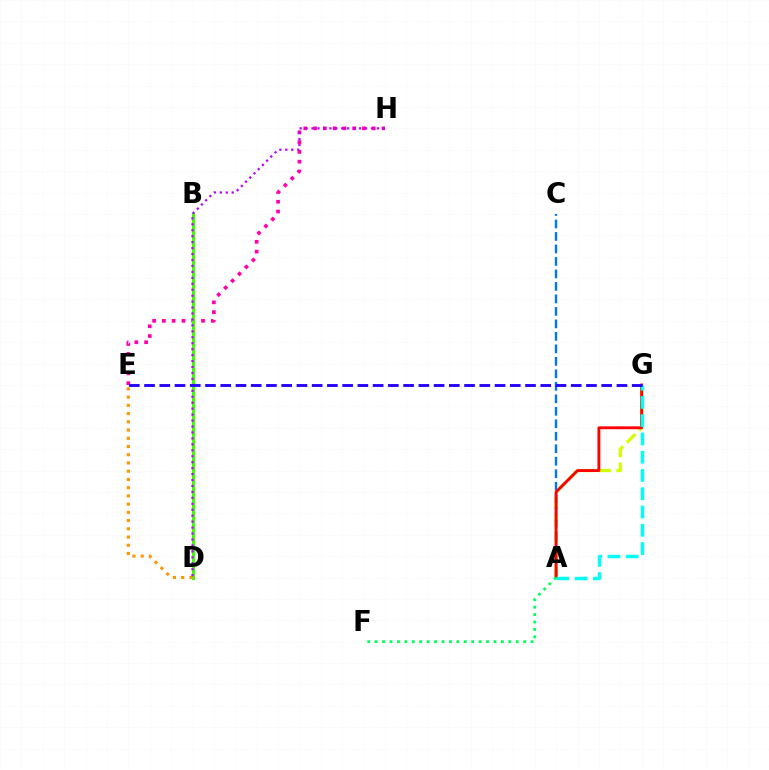{('A', 'G'): [{'color': '#d1ff00', 'line_style': 'dashed', 'thickness': 2.34}, {'color': '#ff0000', 'line_style': 'solid', 'thickness': 2.07}, {'color': '#00fff6', 'line_style': 'dashed', 'thickness': 2.48}], ('A', 'C'): [{'color': '#0074ff', 'line_style': 'dashed', 'thickness': 1.7}], ('E', 'H'): [{'color': '#ff00ac', 'line_style': 'dotted', 'thickness': 2.66}], ('A', 'F'): [{'color': '#00ff5c', 'line_style': 'dotted', 'thickness': 2.02}], ('B', 'D'): [{'color': '#3dff00', 'line_style': 'solid', 'thickness': 2.23}], ('D', 'E'): [{'color': '#ff9400', 'line_style': 'dotted', 'thickness': 2.24}], ('D', 'H'): [{'color': '#b900ff', 'line_style': 'dotted', 'thickness': 1.62}], ('E', 'G'): [{'color': '#2500ff', 'line_style': 'dashed', 'thickness': 2.07}]}